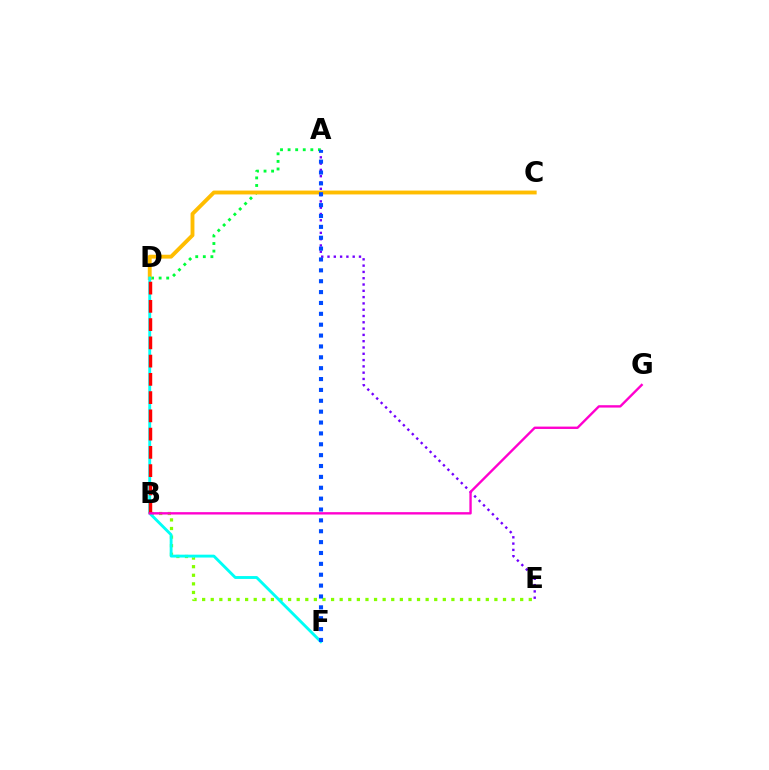{('A', 'D'): [{'color': '#00ff39', 'line_style': 'dotted', 'thickness': 2.06}], ('B', 'E'): [{'color': '#84ff00', 'line_style': 'dotted', 'thickness': 2.34}], ('C', 'D'): [{'color': '#ffbd00', 'line_style': 'solid', 'thickness': 2.79}], ('A', 'E'): [{'color': '#7200ff', 'line_style': 'dotted', 'thickness': 1.71}], ('D', 'F'): [{'color': '#00fff6', 'line_style': 'solid', 'thickness': 2.07}], ('A', 'F'): [{'color': '#004bff', 'line_style': 'dotted', 'thickness': 2.95}], ('B', 'D'): [{'color': '#ff0000', 'line_style': 'dashed', 'thickness': 2.48}], ('B', 'G'): [{'color': '#ff00cf', 'line_style': 'solid', 'thickness': 1.71}]}